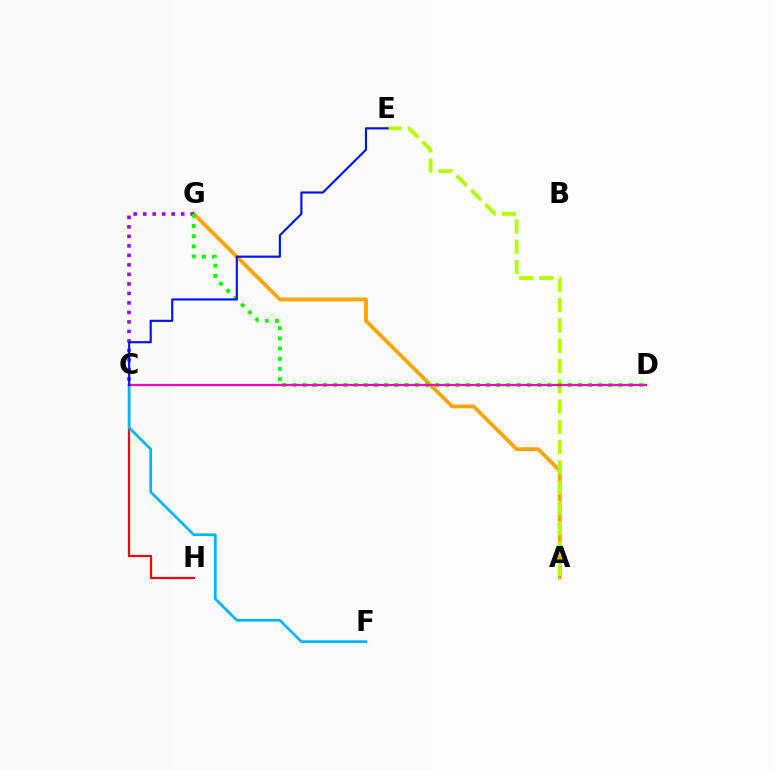{('A', 'G'): [{'color': '#ffa500', 'line_style': 'solid', 'thickness': 2.75}], ('A', 'E'): [{'color': '#b3ff00', 'line_style': 'dashed', 'thickness': 2.76}], ('C', 'H'): [{'color': '#ff0000', 'line_style': 'solid', 'thickness': 1.57}], ('C', 'D'): [{'color': '#00ff9d', 'line_style': 'solid', 'thickness': 1.66}, {'color': '#ff00bd', 'line_style': 'solid', 'thickness': 1.53}], ('C', 'G'): [{'color': '#9b00ff', 'line_style': 'dotted', 'thickness': 2.58}], ('D', 'G'): [{'color': '#08ff00', 'line_style': 'dotted', 'thickness': 2.77}], ('C', 'F'): [{'color': '#00b5ff', 'line_style': 'solid', 'thickness': 1.96}], ('C', 'E'): [{'color': '#0010ff', 'line_style': 'solid', 'thickness': 1.55}]}